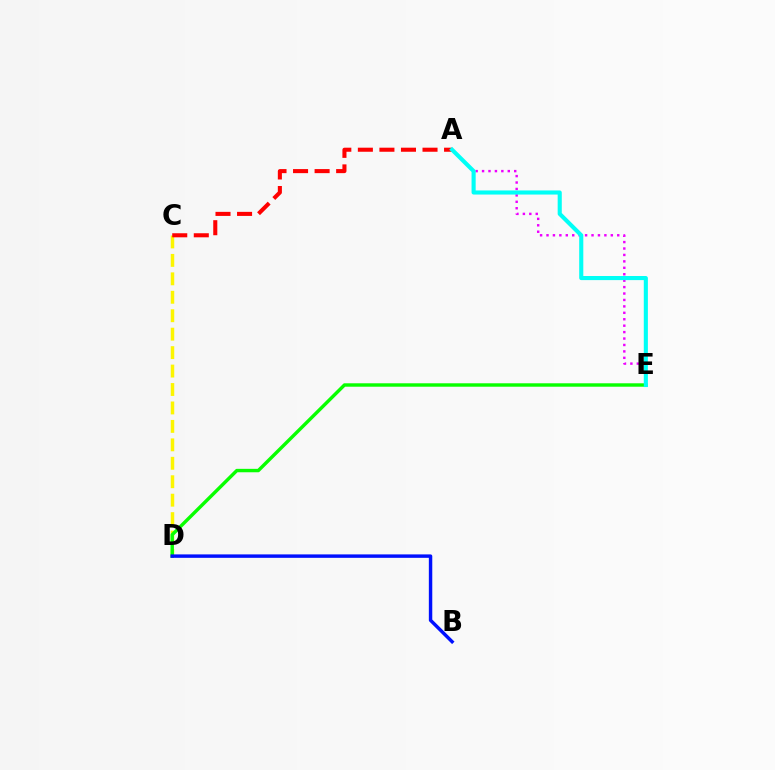{('A', 'E'): [{'color': '#ee00ff', 'line_style': 'dotted', 'thickness': 1.75}, {'color': '#00fff6', 'line_style': 'solid', 'thickness': 2.95}], ('C', 'D'): [{'color': '#fcf500', 'line_style': 'dashed', 'thickness': 2.51}], ('D', 'E'): [{'color': '#08ff00', 'line_style': 'solid', 'thickness': 2.46}], ('A', 'C'): [{'color': '#ff0000', 'line_style': 'dashed', 'thickness': 2.93}], ('B', 'D'): [{'color': '#0010ff', 'line_style': 'solid', 'thickness': 2.47}]}